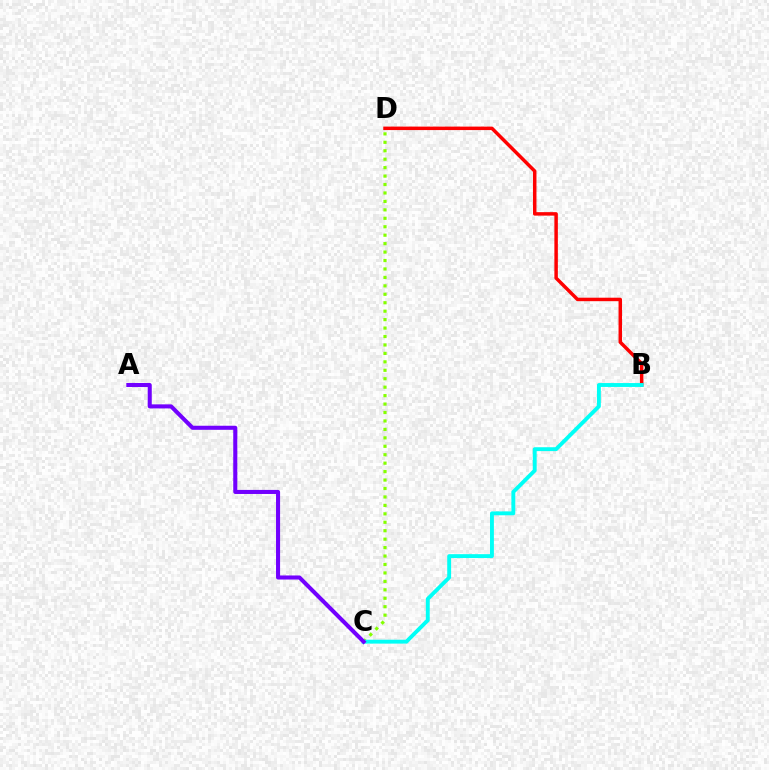{('B', 'D'): [{'color': '#ff0000', 'line_style': 'solid', 'thickness': 2.5}], ('C', 'D'): [{'color': '#84ff00', 'line_style': 'dotted', 'thickness': 2.29}], ('B', 'C'): [{'color': '#00fff6', 'line_style': 'solid', 'thickness': 2.8}], ('A', 'C'): [{'color': '#7200ff', 'line_style': 'solid', 'thickness': 2.92}]}